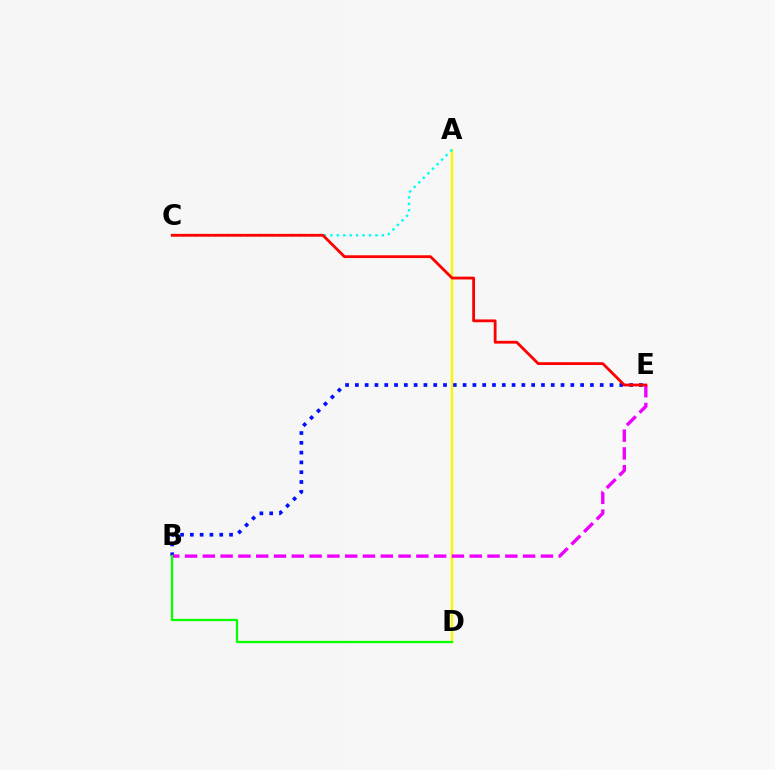{('B', 'E'): [{'color': '#0010ff', 'line_style': 'dotted', 'thickness': 2.66}, {'color': '#ee00ff', 'line_style': 'dashed', 'thickness': 2.42}], ('A', 'D'): [{'color': '#fcf500', 'line_style': 'solid', 'thickness': 1.72}], ('A', 'C'): [{'color': '#00fff6', 'line_style': 'dotted', 'thickness': 1.75}], ('B', 'D'): [{'color': '#08ff00', 'line_style': 'solid', 'thickness': 1.63}], ('C', 'E'): [{'color': '#ff0000', 'line_style': 'solid', 'thickness': 2.02}]}